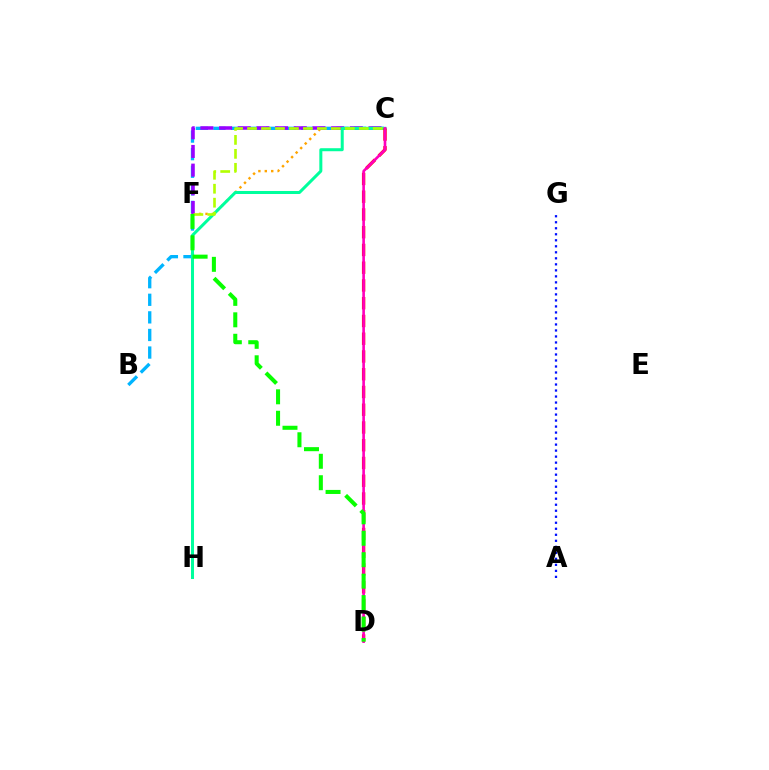{('C', 'F'): [{'color': '#ffa500', 'line_style': 'dotted', 'thickness': 1.74}, {'color': '#9b00ff', 'line_style': 'dashed', 'thickness': 2.54}, {'color': '#b3ff00', 'line_style': 'dashed', 'thickness': 1.9}], ('B', 'C'): [{'color': '#00b5ff', 'line_style': 'dashed', 'thickness': 2.39}], ('C', 'H'): [{'color': '#00ff9d', 'line_style': 'solid', 'thickness': 2.17}], ('A', 'G'): [{'color': '#0010ff', 'line_style': 'dotted', 'thickness': 1.63}], ('C', 'D'): [{'color': '#ff0000', 'line_style': 'dashed', 'thickness': 2.41}, {'color': '#ff00bd', 'line_style': 'solid', 'thickness': 1.9}], ('D', 'F'): [{'color': '#08ff00', 'line_style': 'dashed', 'thickness': 2.91}]}